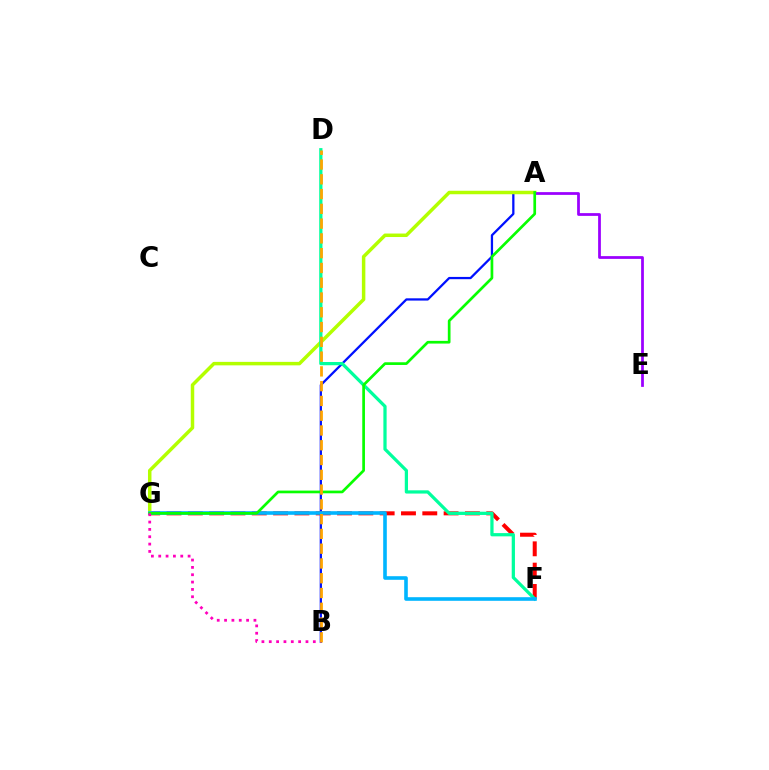{('A', 'B'): [{'color': '#0010ff', 'line_style': 'solid', 'thickness': 1.63}], ('F', 'G'): [{'color': '#ff0000', 'line_style': 'dashed', 'thickness': 2.9}, {'color': '#00b5ff', 'line_style': 'solid', 'thickness': 2.6}], ('A', 'G'): [{'color': '#b3ff00', 'line_style': 'solid', 'thickness': 2.51}, {'color': '#08ff00', 'line_style': 'solid', 'thickness': 1.94}], ('A', 'E'): [{'color': '#9b00ff', 'line_style': 'solid', 'thickness': 1.99}], ('D', 'F'): [{'color': '#00ff9d', 'line_style': 'solid', 'thickness': 2.33}], ('B', 'G'): [{'color': '#ff00bd', 'line_style': 'dotted', 'thickness': 1.99}], ('B', 'D'): [{'color': '#ffa500', 'line_style': 'dashed', 'thickness': 2.01}]}